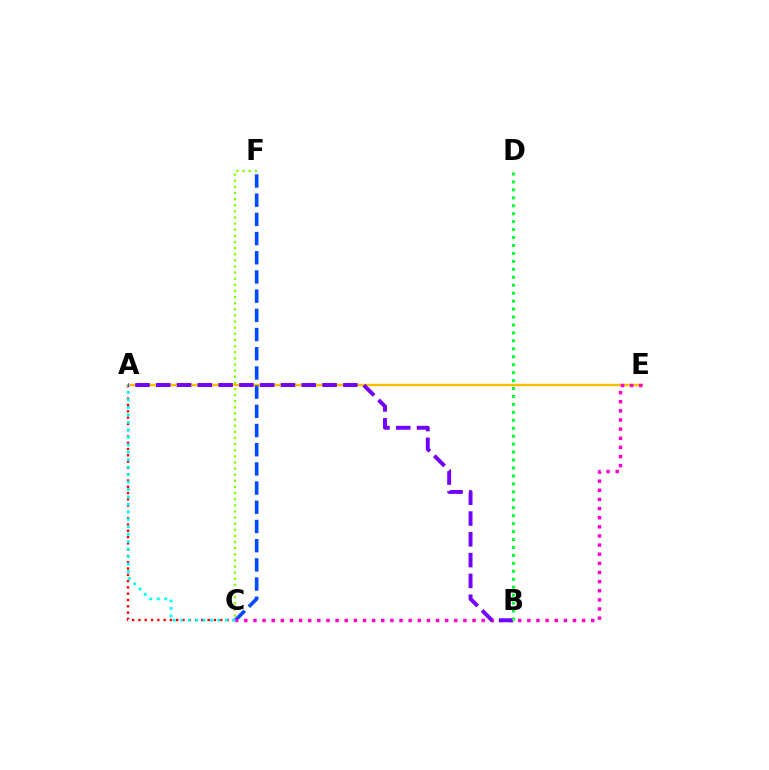{('A', 'E'): [{'color': '#ffbd00', 'line_style': 'solid', 'thickness': 1.75}], ('A', 'C'): [{'color': '#ff0000', 'line_style': 'dotted', 'thickness': 1.71}, {'color': '#00fff6', 'line_style': 'dotted', 'thickness': 2.03}], ('C', 'F'): [{'color': '#004bff', 'line_style': 'dashed', 'thickness': 2.61}, {'color': '#84ff00', 'line_style': 'dotted', 'thickness': 1.66}], ('C', 'E'): [{'color': '#ff00cf', 'line_style': 'dotted', 'thickness': 2.48}], ('A', 'B'): [{'color': '#7200ff', 'line_style': 'dashed', 'thickness': 2.82}], ('B', 'D'): [{'color': '#00ff39', 'line_style': 'dotted', 'thickness': 2.16}]}